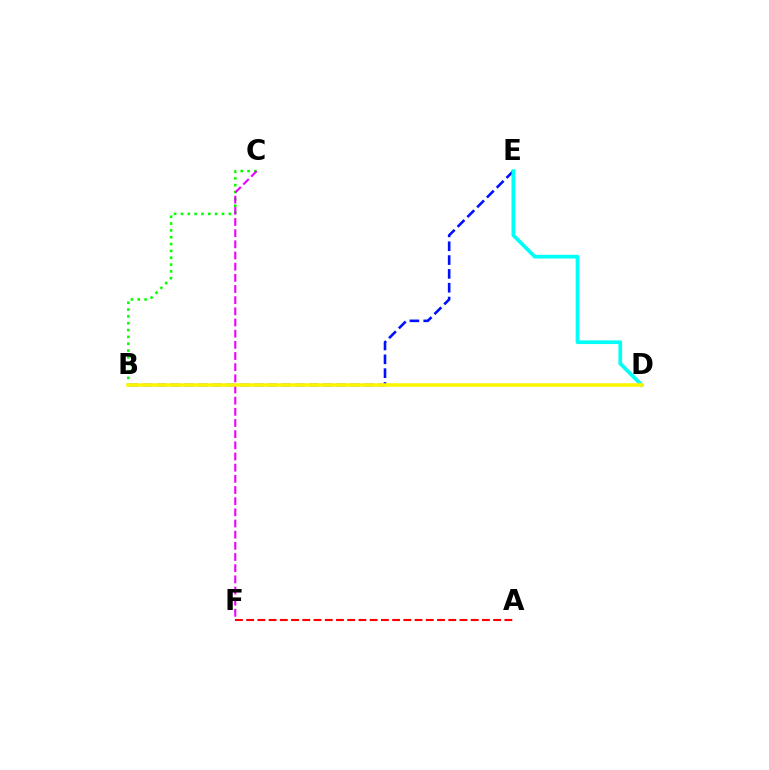{('B', 'C'): [{'color': '#08ff00', 'line_style': 'dotted', 'thickness': 1.86}], ('B', 'E'): [{'color': '#0010ff', 'line_style': 'dashed', 'thickness': 1.88}], ('A', 'F'): [{'color': '#ff0000', 'line_style': 'dashed', 'thickness': 1.53}], ('D', 'E'): [{'color': '#00fff6', 'line_style': 'solid', 'thickness': 2.67}], ('C', 'F'): [{'color': '#ee00ff', 'line_style': 'dashed', 'thickness': 1.52}], ('B', 'D'): [{'color': '#fcf500', 'line_style': 'solid', 'thickness': 2.53}]}